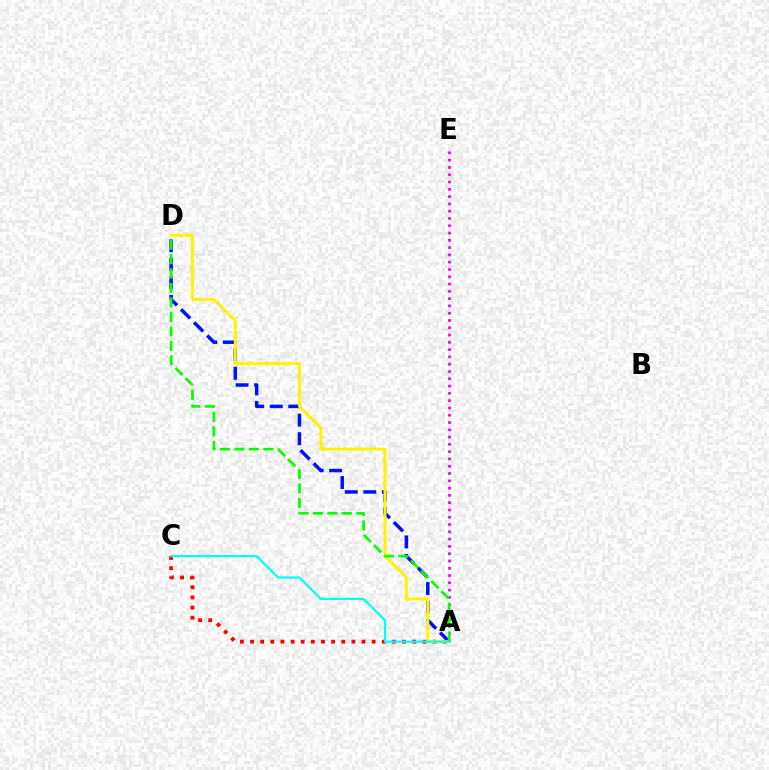{('A', 'C'): [{'color': '#ff0000', 'line_style': 'dotted', 'thickness': 2.75}, {'color': '#00fff6', 'line_style': 'solid', 'thickness': 1.58}], ('A', 'D'): [{'color': '#0010ff', 'line_style': 'dashed', 'thickness': 2.51}, {'color': '#fcf500', 'line_style': 'solid', 'thickness': 2.16}, {'color': '#08ff00', 'line_style': 'dashed', 'thickness': 1.96}], ('A', 'E'): [{'color': '#ee00ff', 'line_style': 'dotted', 'thickness': 1.98}]}